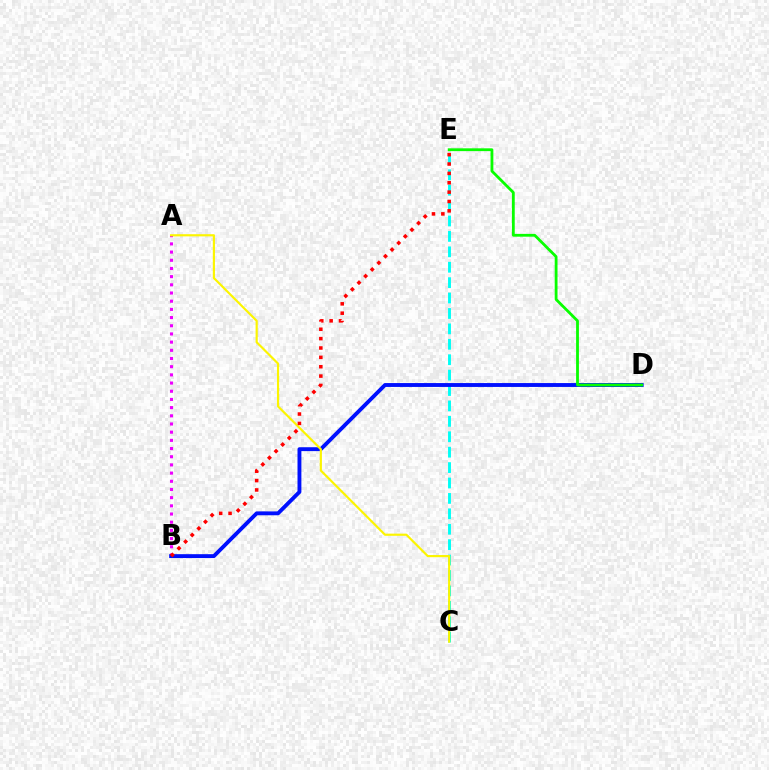{('A', 'B'): [{'color': '#ee00ff', 'line_style': 'dotted', 'thickness': 2.22}], ('C', 'E'): [{'color': '#00fff6', 'line_style': 'dashed', 'thickness': 2.09}], ('B', 'D'): [{'color': '#0010ff', 'line_style': 'solid', 'thickness': 2.79}], ('A', 'C'): [{'color': '#fcf500', 'line_style': 'solid', 'thickness': 1.56}], ('D', 'E'): [{'color': '#08ff00', 'line_style': 'solid', 'thickness': 2.02}], ('B', 'E'): [{'color': '#ff0000', 'line_style': 'dotted', 'thickness': 2.54}]}